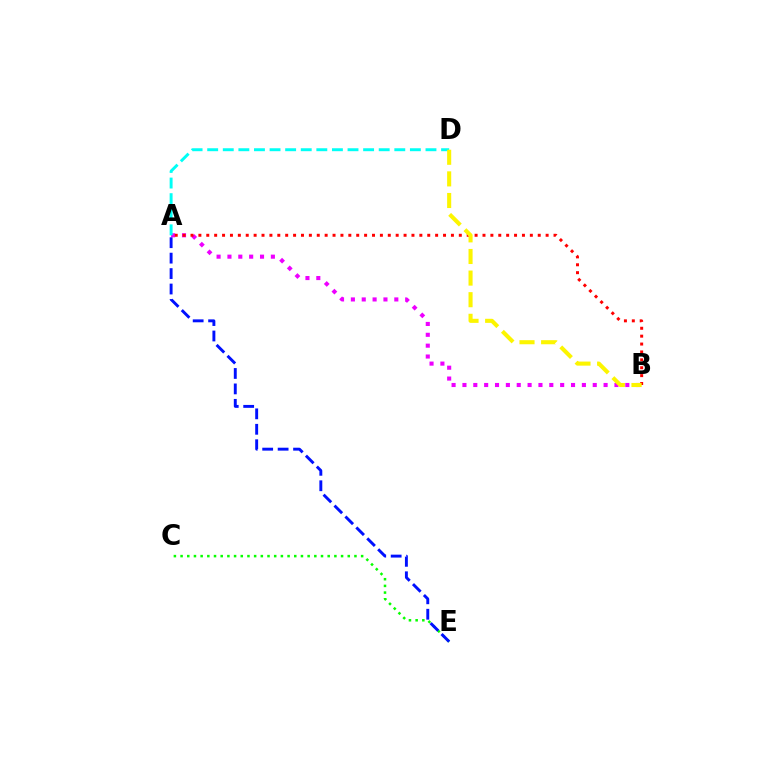{('A', 'B'): [{'color': '#ee00ff', 'line_style': 'dotted', 'thickness': 2.95}, {'color': '#ff0000', 'line_style': 'dotted', 'thickness': 2.14}], ('C', 'E'): [{'color': '#08ff00', 'line_style': 'dotted', 'thickness': 1.82}], ('A', 'D'): [{'color': '#00fff6', 'line_style': 'dashed', 'thickness': 2.12}], ('B', 'D'): [{'color': '#fcf500', 'line_style': 'dashed', 'thickness': 2.94}], ('A', 'E'): [{'color': '#0010ff', 'line_style': 'dashed', 'thickness': 2.1}]}